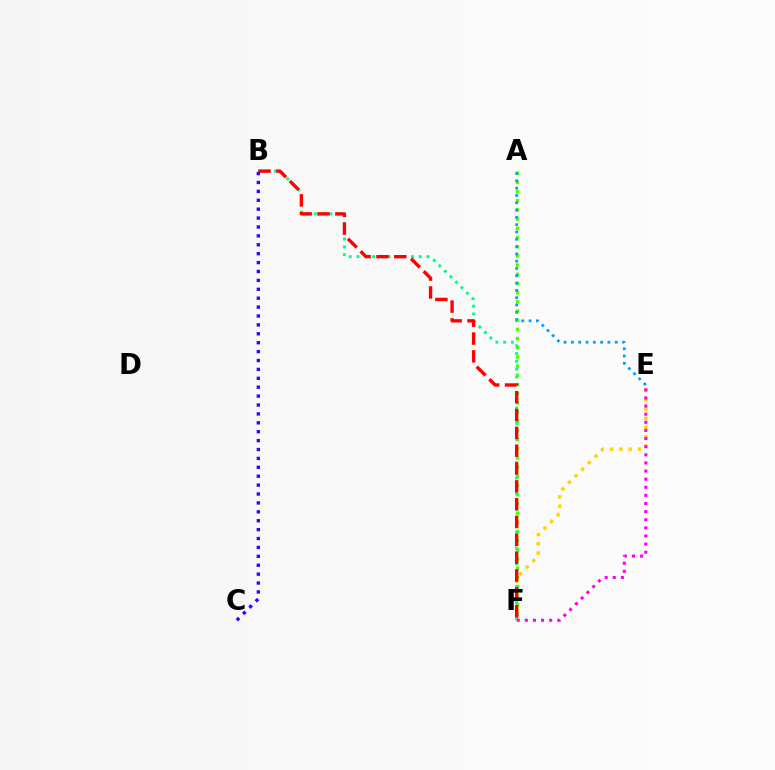{('E', 'F'): [{'color': '#ffd500', 'line_style': 'dotted', 'thickness': 2.53}, {'color': '#ff00ed', 'line_style': 'dotted', 'thickness': 2.21}], ('A', 'F'): [{'color': '#4fff00', 'line_style': 'dotted', 'thickness': 2.5}], ('B', 'F'): [{'color': '#00ff86', 'line_style': 'dotted', 'thickness': 2.11}, {'color': '#ff0000', 'line_style': 'dashed', 'thickness': 2.42}], ('A', 'E'): [{'color': '#009eff', 'line_style': 'dotted', 'thickness': 1.98}], ('B', 'C'): [{'color': '#3700ff', 'line_style': 'dotted', 'thickness': 2.42}]}